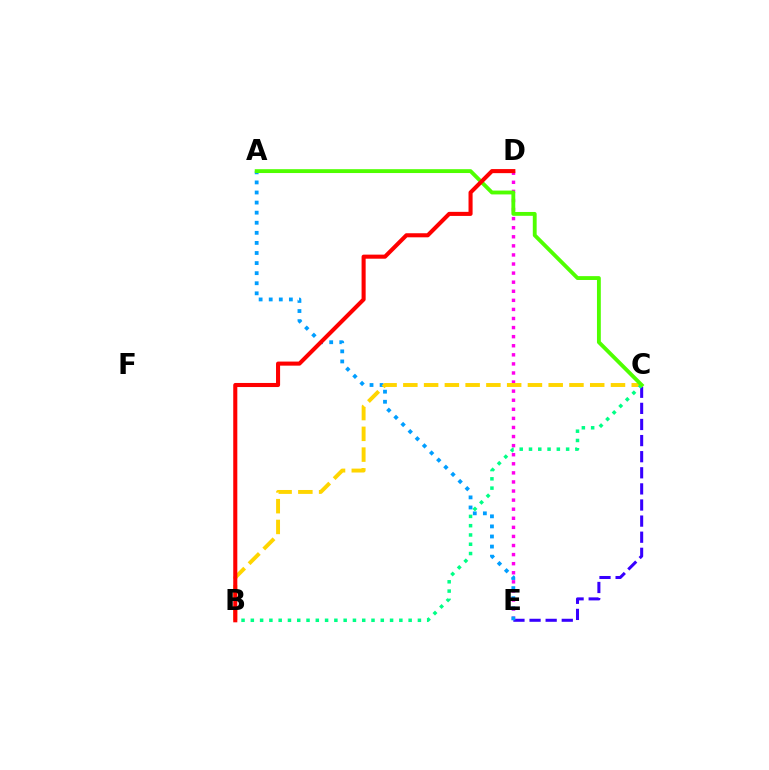{('C', 'E'): [{'color': '#3700ff', 'line_style': 'dashed', 'thickness': 2.19}], ('D', 'E'): [{'color': '#ff00ed', 'line_style': 'dotted', 'thickness': 2.47}], ('A', 'E'): [{'color': '#009eff', 'line_style': 'dotted', 'thickness': 2.74}], ('B', 'C'): [{'color': '#ffd500', 'line_style': 'dashed', 'thickness': 2.82}, {'color': '#00ff86', 'line_style': 'dotted', 'thickness': 2.52}], ('A', 'C'): [{'color': '#4fff00', 'line_style': 'solid', 'thickness': 2.77}], ('B', 'D'): [{'color': '#ff0000', 'line_style': 'solid', 'thickness': 2.93}]}